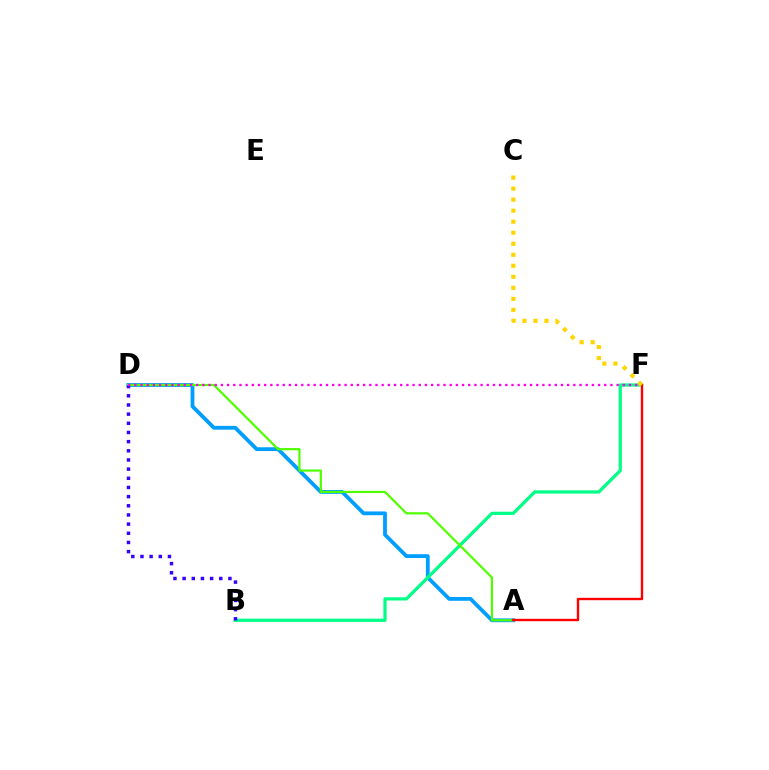{('A', 'D'): [{'color': '#009eff', 'line_style': 'solid', 'thickness': 2.74}, {'color': '#4fff00', 'line_style': 'solid', 'thickness': 1.59}], ('B', 'F'): [{'color': '#00ff86', 'line_style': 'solid', 'thickness': 2.32}], ('B', 'D'): [{'color': '#3700ff', 'line_style': 'dotted', 'thickness': 2.49}], ('D', 'F'): [{'color': '#ff00ed', 'line_style': 'dotted', 'thickness': 1.68}], ('A', 'F'): [{'color': '#ff0000', 'line_style': 'solid', 'thickness': 1.71}], ('C', 'F'): [{'color': '#ffd500', 'line_style': 'dotted', 'thickness': 2.99}]}